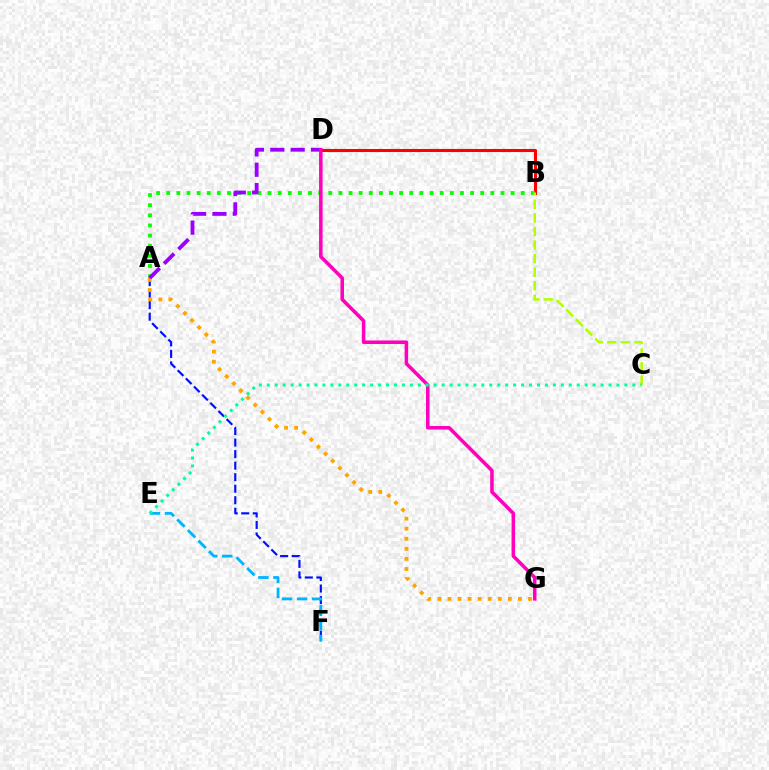{('A', 'F'): [{'color': '#0010ff', 'line_style': 'dashed', 'thickness': 1.57}], ('B', 'D'): [{'color': '#ff0000', 'line_style': 'solid', 'thickness': 2.21}], ('A', 'B'): [{'color': '#08ff00', 'line_style': 'dotted', 'thickness': 2.75}], ('A', 'G'): [{'color': '#ffa500', 'line_style': 'dotted', 'thickness': 2.74}], ('B', 'C'): [{'color': '#b3ff00', 'line_style': 'dashed', 'thickness': 1.84}], ('A', 'D'): [{'color': '#9b00ff', 'line_style': 'dashed', 'thickness': 2.76}], ('E', 'F'): [{'color': '#00b5ff', 'line_style': 'dashed', 'thickness': 2.04}], ('D', 'G'): [{'color': '#ff00bd', 'line_style': 'solid', 'thickness': 2.54}], ('C', 'E'): [{'color': '#00ff9d', 'line_style': 'dotted', 'thickness': 2.16}]}